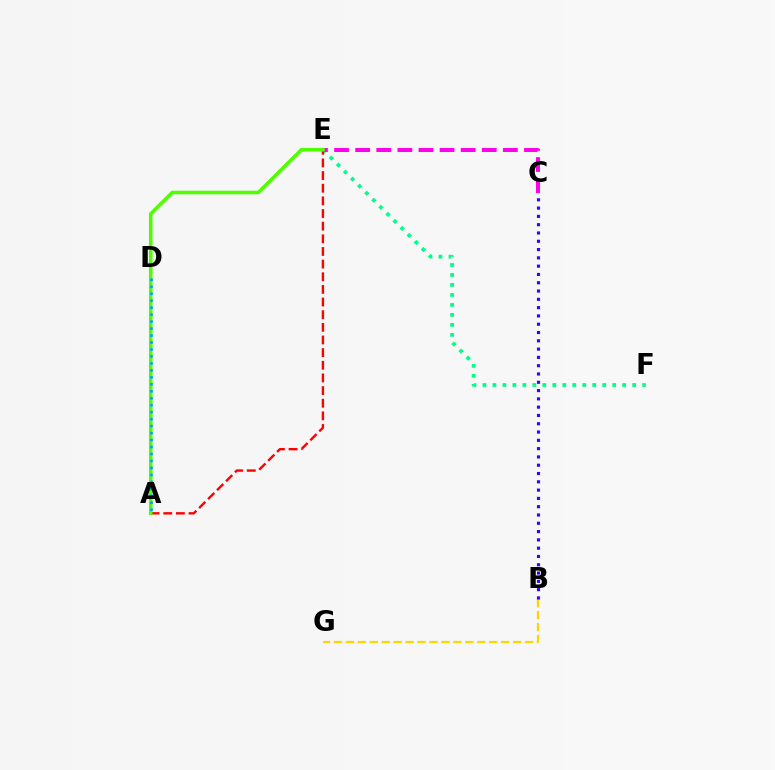{('E', 'F'): [{'color': '#00ff86', 'line_style': 'dotted', 'thickness': 2.71}], ('B', 'G'): [{'color': '#ffd500', 'line_style': 'dashed', 'thickness': 1.62}], ('A', 'E'): [{'color': '#ff0000', 'line_style': 'dashed', 'thickness': 1.72}, {'color': '#4fff00', 'line_style': 'solid', 'thickness': 2.54}], ('C', 'E'): [{'color': '#ff00ed', 'line_style': 'dashed', 'thickness': 2.87}], ('B', 'C'): [{'color': '#3700ff', 'line_style': 'dotted', 'thickness': 2.25}], ('A', 'D'): [{'color': '#009eff', 'line_style': 'dotted', 'thickness': 1.89}]}